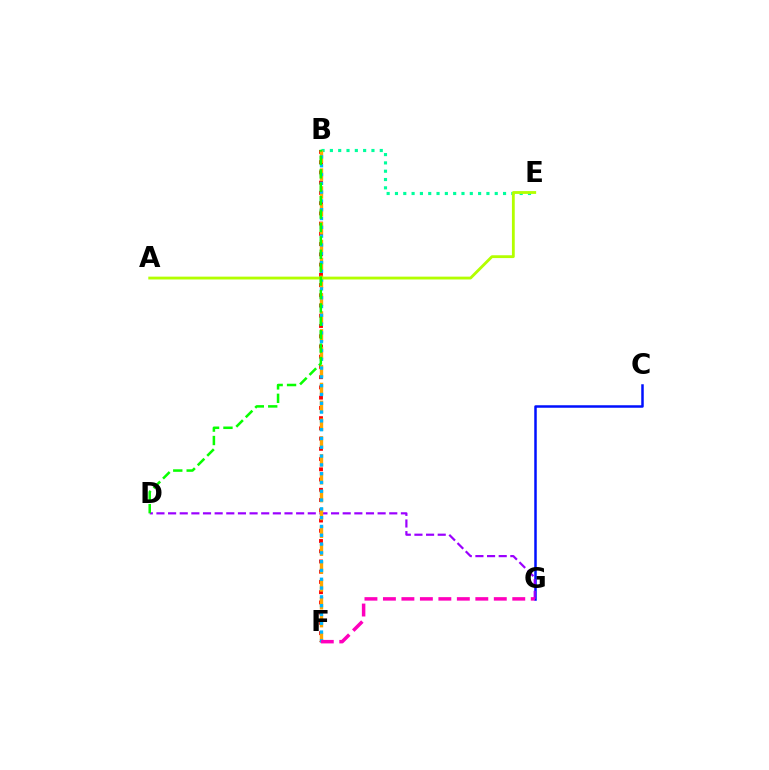{('C', 'G'): [{'color': '#0010ff', 'line_style': 'solid', 'thickness': 1.8}], ('D', 'G'): [{'color': '#9b00ff', 'line_style': 'dashed', 'thickness': 1.58}], ('B', 'F'): [{'color': '#ff0000', 'line_style': 'dotted', 'thickness': 2.78}, {'color': '#ffa500', 'line_style': 'dashed', 'thickness': 2.43}, {'color': '#00b5ff', 'line_style': 'dotted', 'thickness': 2.39}], ('B', 'E'): [{'color': '#00ff9d', 'line_style': 'dotted', 'thickness': 2.26}], ('A', 'E'): [{'color': '#b3ff00', 'line_style': 'solid', 'thickness': 2.04}], ('B', 'D'): [{'color': '#08ff00', 'line_style': 'dashed', 'thickness': 1.82}], ('F', 'G'): [{'color': '#ff00bd', 'line_style': 'dashed', 'thickness': 2.51}]}